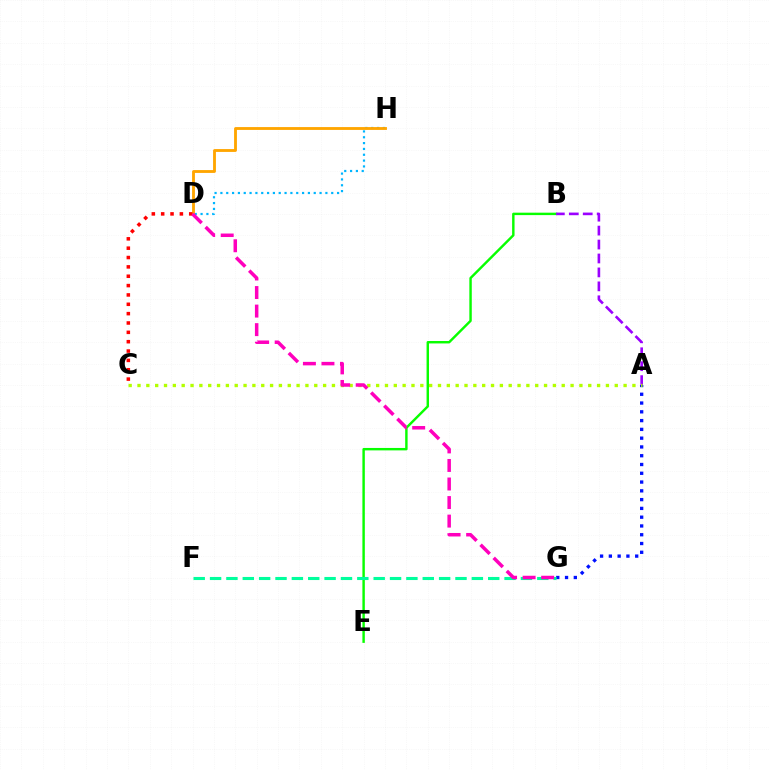{('B', 'E'): [{'color': '#08ff00', 'line_style': 'solid', 'thickness': 1.75}], ('A', 'B'): [{'color': '#9b00ff', 'line_style': 'dashed', 'thickness': 1.89}], ('A', 'G'): [{'color': '#0010ff', 'line_style': 'dotted', 'thickness': 2.39}], ('A', 'C'): [{'color': '#b3ff00', 'line_style': 'dotted', 'thickness': 2.4}], ('F', 'G'): [{'color': '#00ff9d', 'line_style': 'dashed', 'thickness': 2.22}], ('D', 'H'): [{'color': '#00b5ff', 'line_style': 'dotted', 'thickness': 1.58}, {'color': '#ffa500', 'line_style': 'solid', 'thickness': 2.04}], ('C', 'D'): [{'color': '#ff0000', 'line_style': 'dotted', 'thickness': 2.54}], ('D', 'G'): [{'color': '#ff00bd', 'line_style': 'dashed', 'thickness': 2.52}]}